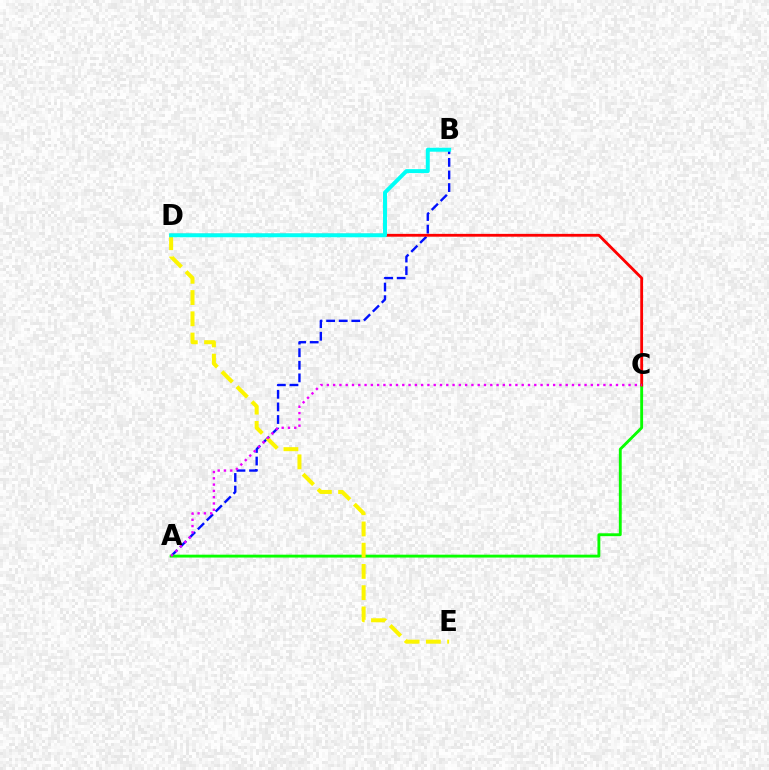{('A', 'B'): [{'color': '#0010ff', 'line_style': 'dashed', 'thickness': 1.71}], ('A', 'C'): [{'color': '#08ff00', 'line_style': 'solid', 'thickness': 2.07}, {'color': '#ee00ff', 'line_style': 'dotted', 'thickness': 1.71}], ('C', 'D'): [{'color': '#ff0000', 'line_style': 'solid', 'thickness': 2.03}], ('D', 'E'): [{'color': '#fcf500', 'line_style': 'dashed', 'thickness': 2.89}], ('B', 'D'): [{'color': '#00fff6', 'line_style': 'solid', 'thickness': 2.85}]}